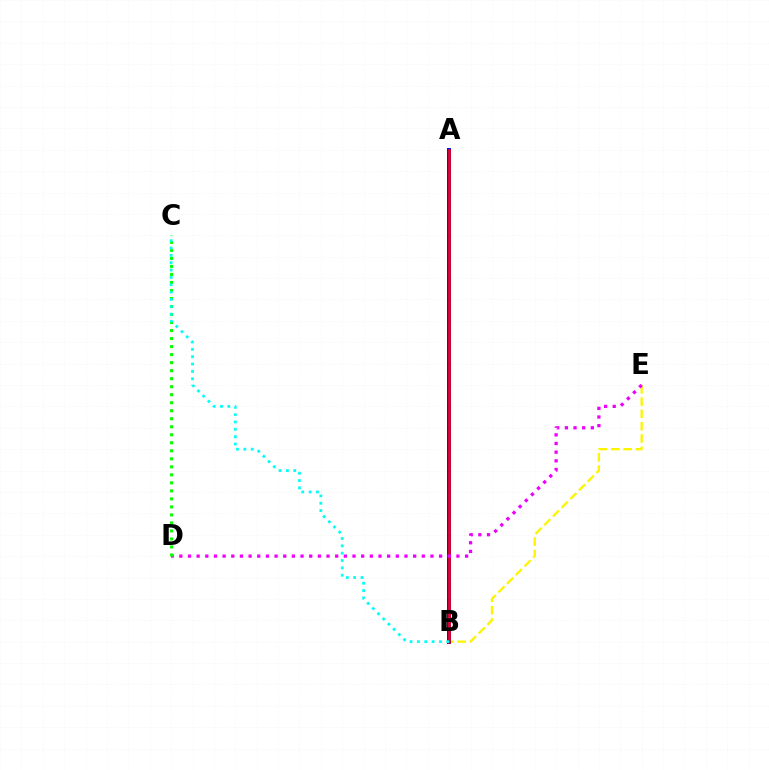{('B', 'E'): [{'color': '#fcf500', 'line_style': 'dashed', 'thickness': 1.67}], ('A', 'B'): [{'color': '#0010ff', 'line_style': 'solid', 'thickness': 2.87}, {'color': '#ff0000', 'line_style': 'solid', 'thickness': 1.86}], ('D', 'E'): [{'color': '#ee00ff', 'line_style': 'dotted', 'thickness': 2.35}], ('C', 'D'): [{'color': '#08ff00', 'line_style': 'dotted', 'thickness': 2.18}], ('B', 'C'): [{'color': '#00fff6', 'line_style': 'dotted', 'thickness': 2.0}]}